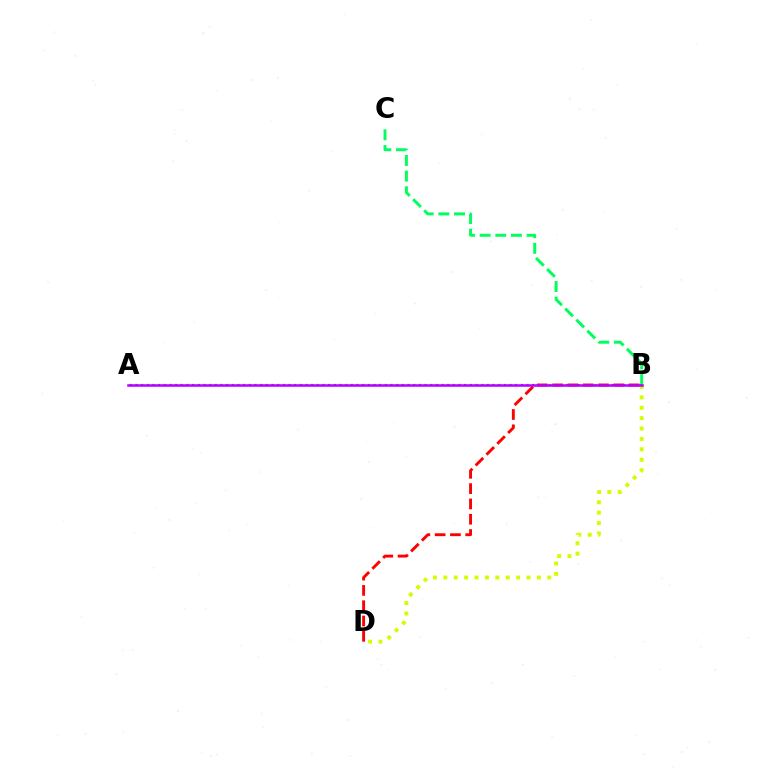{('A', 'B'): [{'color': '#0074ff', 'line_style': 'dotted', 'thickness': 1.54}, {'color': '#b900ff', 'line_style': 'solid', 'thickness': 1.82}], ('B', 'D'): [{'color': '#ff0000', 'line_style': 'dashed', 'thickness': 2.08}, {'color': '#d1ff00', 'line_style': 'dotted', 'thickness': 2.83}], ('B', 'C'): [{'color': '#00ff5c', 'line_style': 'dashed', 'thickness': 2.13}]}